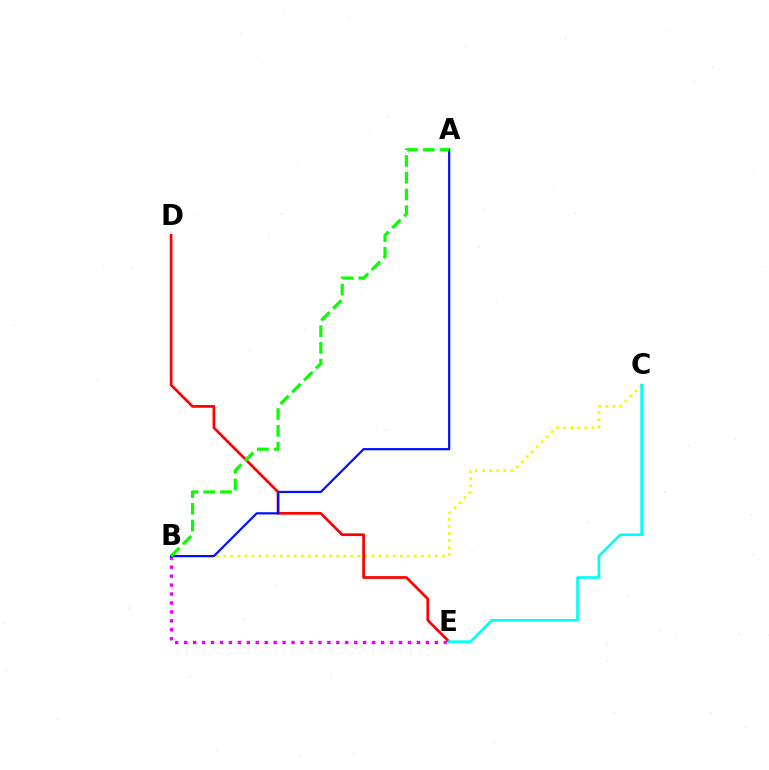{('B', 'C'): [{'color': '#fcf500', 'line_style': 'dotted', 'thickness': 1.92}], ('B', 'E'): [{'color': '#ee00ff', 'line_style': 'dotted', 'thickness': 2.43}], ('D', 'E'): [{'color': '#ff0000', 'line_style': 'solid', 'thickness': 1.95}], ('C', 'E'): [{'color': '#00fff6', 'line_style': 'solid', 'thickness': 1.9}], ('A', 'B'): [{'color': '#0010ff', 'line_style': 'solid', 'thickness': 1.59}, {'color': '#08ff00', 'line_style': 'dashed', 'thickness': 2.28}]}